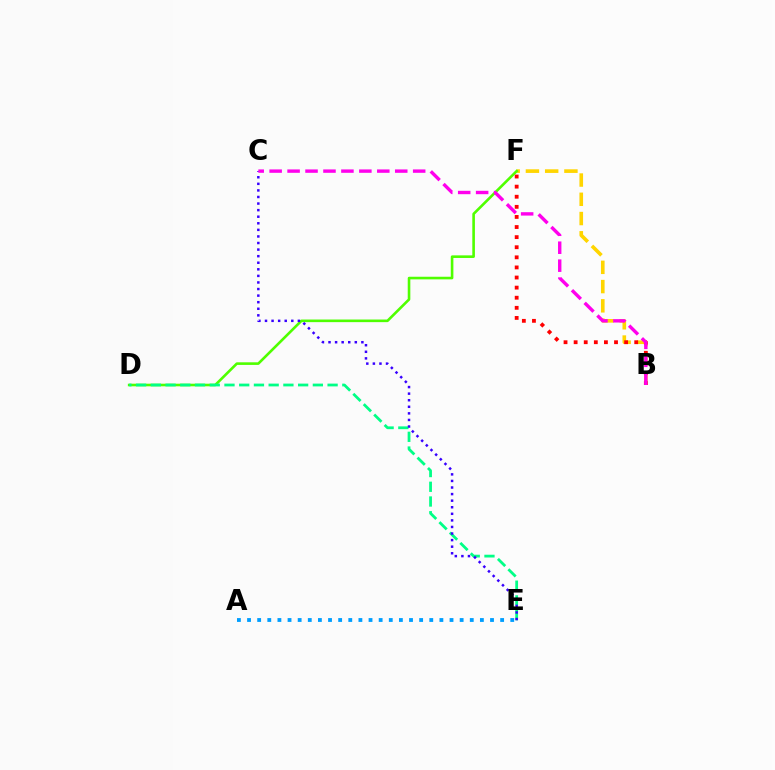{('B', 'F'): [{'color': '#ffd500', 'line_style': 'dashed', 'thickness': 2.62}, {'color': '#ff0000', 'line_style': 'dotted', 'thickness': 2.74}], ('D', 'F'): [{'color': '#4fff00', 'line_style': 'solid', 'thickness': 1.88}], ('D', 'E'): [{'color': '#00ff86', 'line_style': 'dashed', 'thickness': 2.0}], ('C', 'E'): [{'color': '#3700ff', 'line_style': 'dotted', 'thickness': 1.79}], ('B', 'C'): [{'color': '#ff00ed', 'line_style': 'dashed', 'thickness': 2.44}], ('A', 'E'): [{'color': '#009eff', 'line_style': 'dotted', 'thickness': 2.75}]}